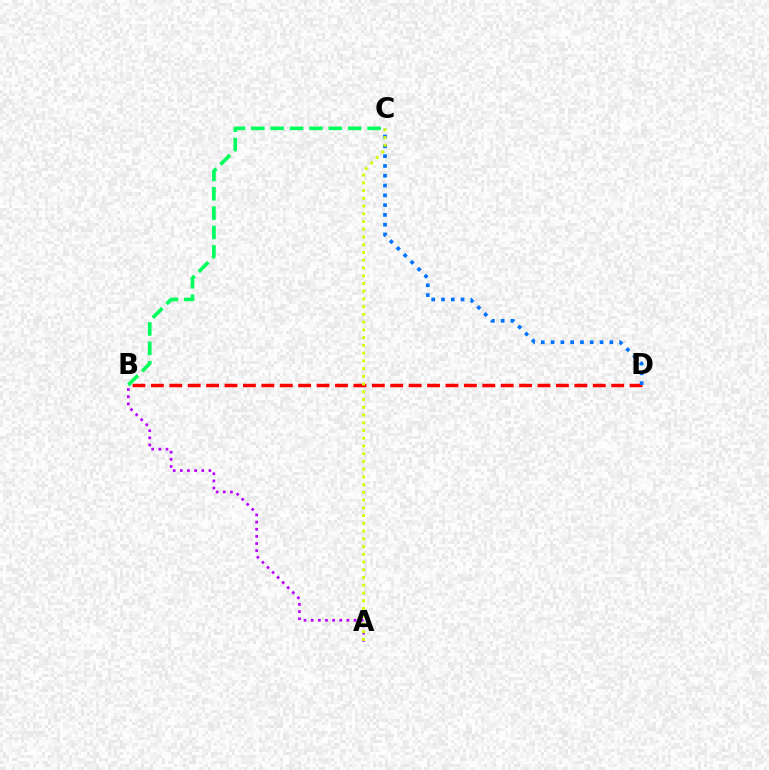{('A', 'B'): [{'color': '#b900ff', 'line_style': 'dotted', 'thickness': 1.94}], ('B', 'C'): [{'color': '#00ff5c', 'line_style': 'dashed', 'thickness': 2.63}], ('B', 'D'): [{'color': '#ff0000', 'line_style': 'dashed', 'thickness': 2.5}], ('C', 'D'): [{'color': '#0074ff', 'line_style': 'dotted', 'thickness': 2.66}], ('A', 'C'): [{'color': '#d1ff00', 'line_style': 'dotted', 'thickness': 2.1}]}